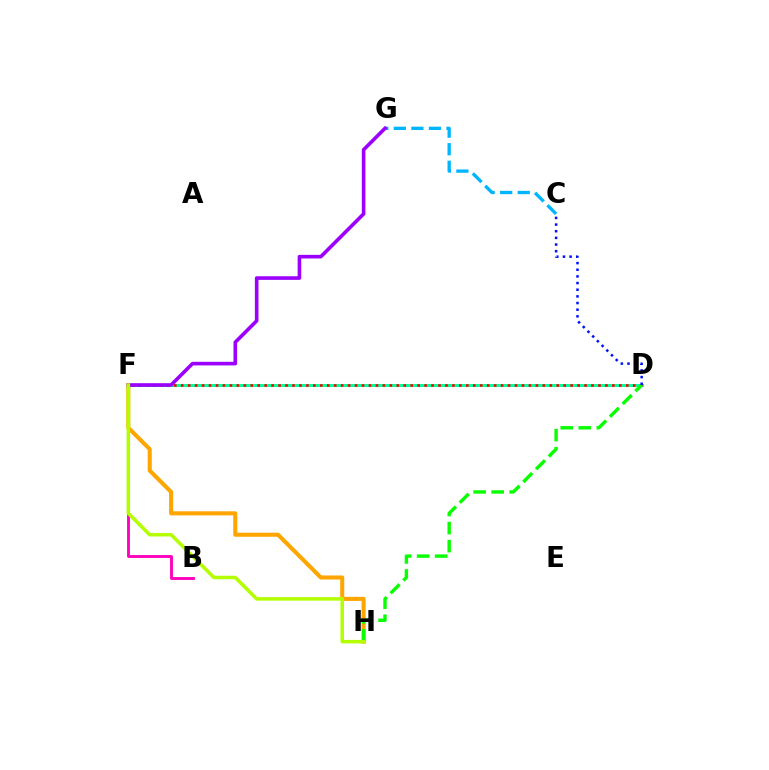{('D', 'F'): [{'color': '#00ff9d', 'line_style': 'solid', 'thickness': 2.19}, {'color': '#ff0000', 'line_style': 'dotted', 'thickness': 1.89}], ('B', 'F'): [{'color': '#ff00bd', 'line_style': 'solid', 'thickness': 2.07}], ('F', 'H'): [{'color': '#ffa500', 'line_style': 'solid', 'thickness': 2.93}, {'color': '#b3ff00', 'line_style': 'solid', 'thickness': 2.54}], ('D', 'H'): [{'color': '#08ff00', 'line_style': 'dashed', 'thickness': 2.45}], ('C', 'G'): [{'color': '#00b5ff', 'line_style': 'dashed', 'thickness': 2.38}], ('F', 'G'): [{'color': '#9b00ff', 'line_style': 'solid', 'thickness': 2.6}], ('C', 'D'): [{'color': '#0010ff', 'line_style': 'dotted', 'thickness': 1.81}]}